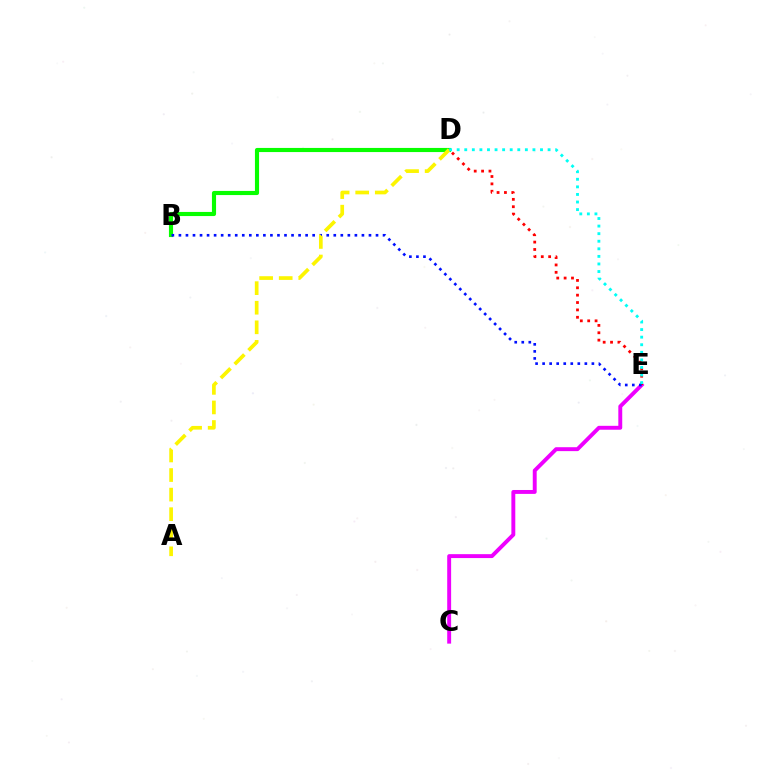{('B', 'D'): [{'color': '#08ff00', 'line_style': 'solid', 'thickness': 2.97}], ('C', 'E'): [{'color': '#ee00ff', 'line_style': 'solid', 'thickness': 2.81}], ('D', 'E'): [{'color': '#ff0000', 'line_style': 'dotted', 'thickness': 2.0}, {'color': '#00fff6', 'line_style': 'dotted', 'thickness': 2.06}], ('B', 'E'): [{'color': '#0010ff', 'line_style': 'dotted', 'thickness': 1.91}], ('A', 'D'): [{'color': '#fcf500', 'line_style': 'dashed', 'thickness': 2.66}]}